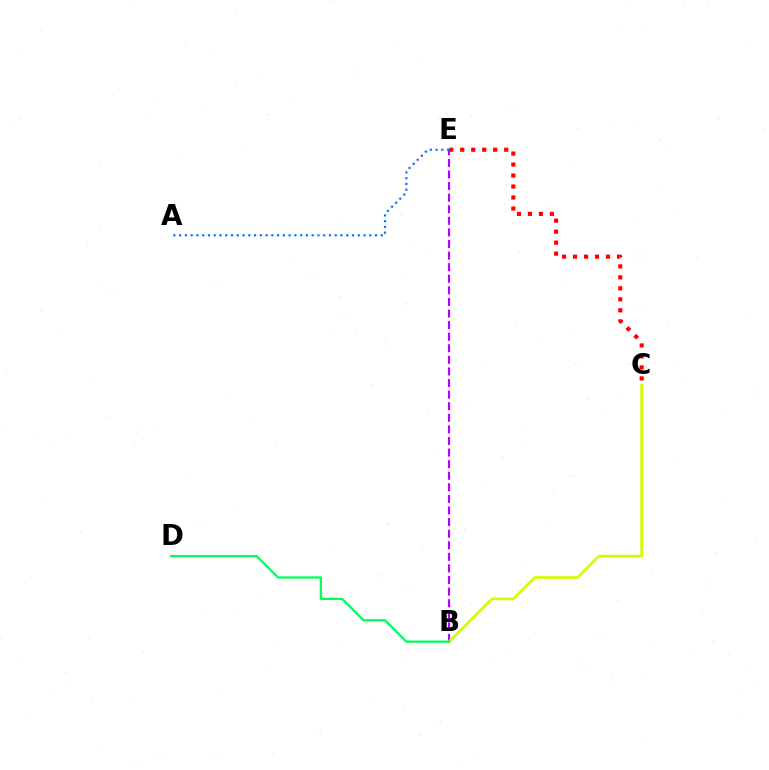{('B', 'E'): [{'color': '#b900ff', 'line_style': 'dashed', 'thickness': 1.57}], ('B', 'C'): [{'color': '#d1ff00', 'line_style': 'solid', 'thickness': 1.95}], ('C', 'E'): [{'color': '#ff0000', 'line_style': 'dotted', 'thickness': 2.99}], ('B', 'D'): [{'color': '#00ff5c', 'line_style': 'solid', 'thickness': 1.63}], ('A', 'E'): [{'color': '#0074ff', 'line_style': 'dotted', 'thickness': 1.57}]}